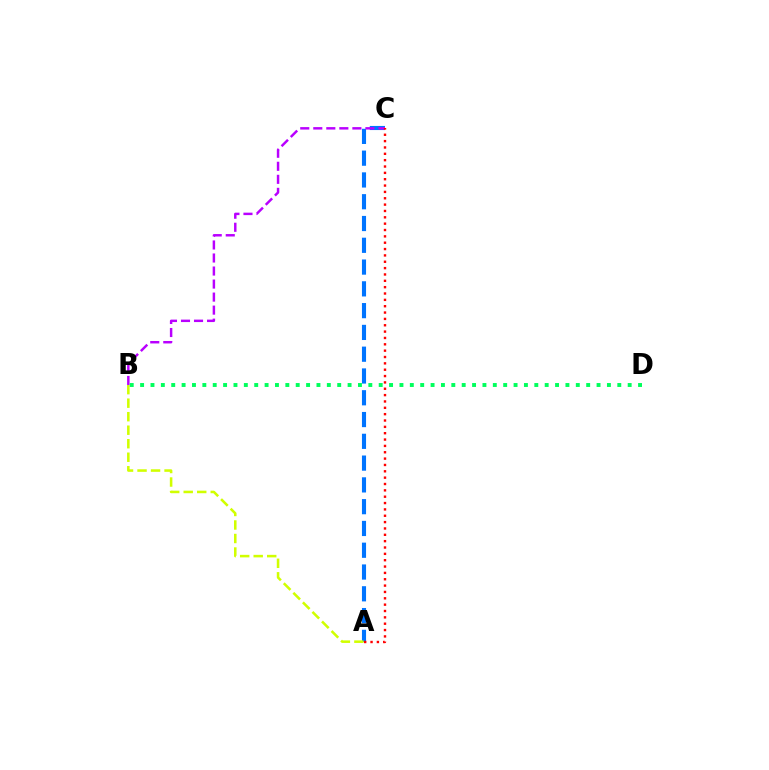{('A', 'C'): [{'color': '#0074ff', 'line_style': 'dashed', 'thickness': 2.96}, {'color': '#ff0000', 'line_style': 'dotted', 'thickness': 1.73}], ('B', 'C'): [{'color': '#b900ff', 'line_style': 'dashed', 'thickness': 1.77}], ('A', 'B'): [{'color': '#d1ff00', 'line_style': 'dashed', 'thickness': 1.84}], ('B', 'D'): [{'color': '#00ff5c', 'line_style': 'dotted', 'thickness': 2.82}]}